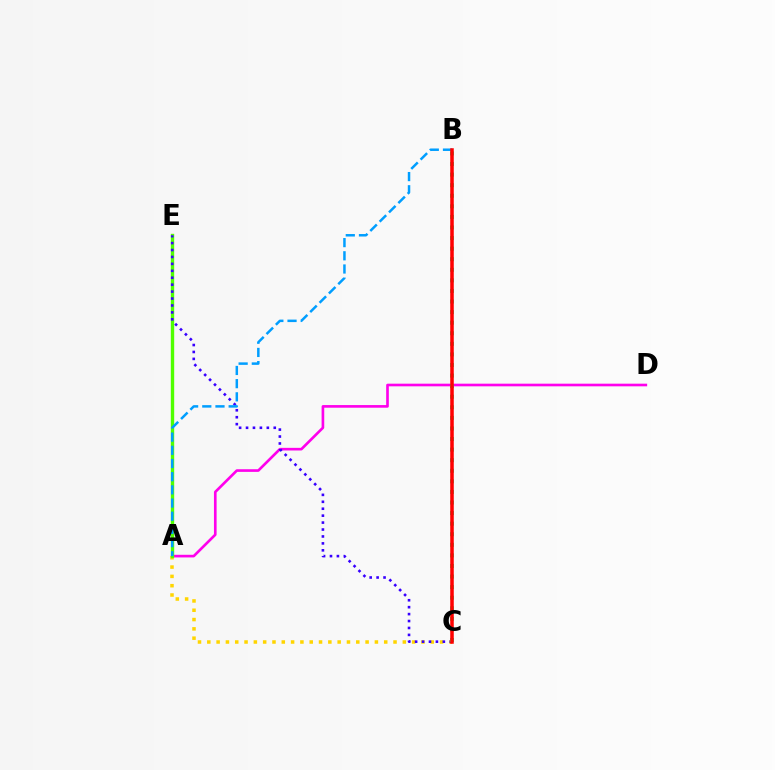{('A', 'C'): [{'color': '#ffd500', 'line_style': 'dotted', 'thickness': 2.53}], ('A', 'D'): [{'color': '#ff00ed', 'line_style': 'solid', 'thickness': 1.91}], ('A', 'E'): [{'color': '#4fff00', 'line_style': 'solid', 'thickness': 2.43}], ('C', 'E'): [{'color': '#3700ff', 'line_style': 'dotted', 'thickness': 1.88}], ('B', 'C'): [{'color': '#00ff86', 'line_style': 'dotted', 'thickness': 2.87}, {'color': '#ff0000', 'line_style': 'solid', 'thickness': 2.55}], ('A', 'B'): [{'color': '#009eff', 'line_style': 'dashed', 'thickness': 1.79}]}